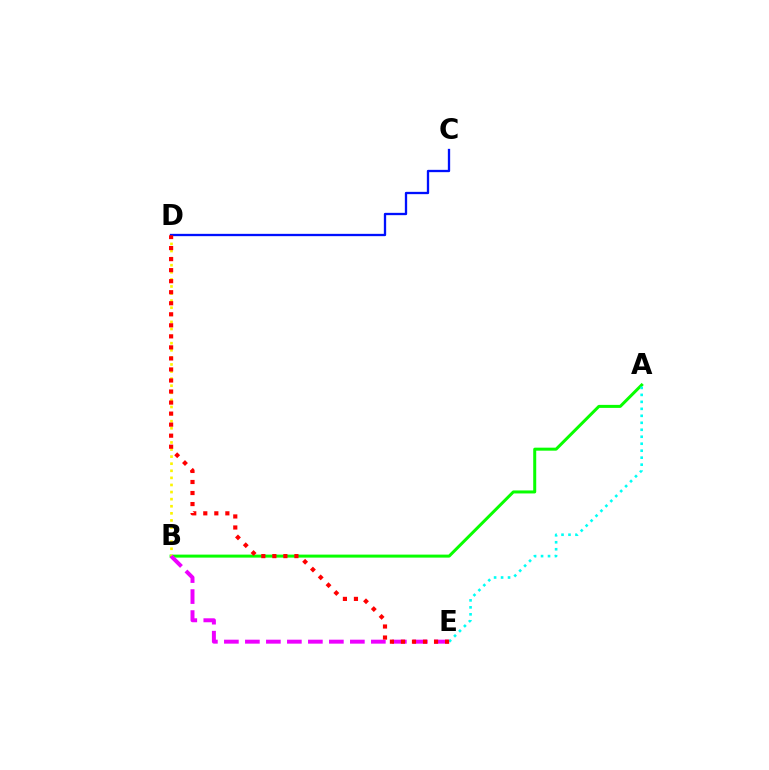{('A', 'B'): [{'color': '#08ff00', 'line_style': 'solid', 'thickness': 2.16}], ('B', 'D'): [{'color': '#fcf500', 'line_style': 'dotted', 'thickness': 1.93}], ('A', 'E'): [{'color': '#00fff6', 'line_style': 'dotted', 'thickness': 1.9}], ('C', 'D'): [{'color': '#0010ff', 'line_style': 'solid', 'thickness': 1.67}], ('B', 'E'): [{'color': '#ee00ff', 'line_style': 'dashed', 'thickness': 2.85}], ('D', 'E'): [{'color': '#ff0000', 'line_style': 'dotted', 'thickness': 3.0}]}